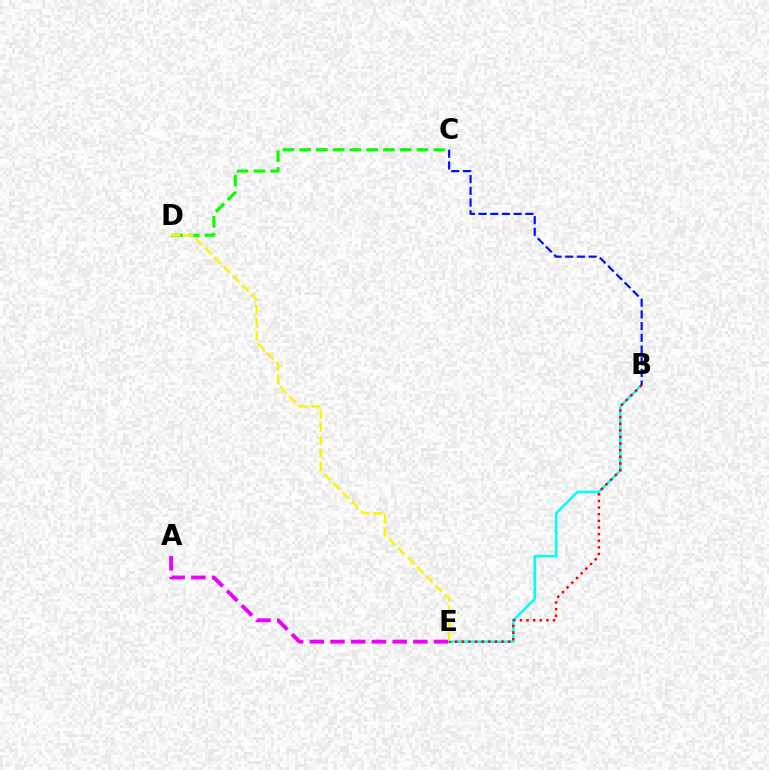{('B', 'E'): [{'color': '#00fff6', 'line_style': 'solid', 'thickness': 1.84}, {'color': '#ff0000', 'line_style': 'dotted', 'thickness': 1.8}], ('B', 'C'): [{'color': '#0010ff', 'line_style': 'dashed', 'thickness': 1.59}], ('C', 'D'): [{'color': '#08ff00', 'line_style': 'dashed', 'thickness': 2.28}], ('A', 'E'): [{'color': '#ee00ff', 'line_style': 'dashed', 'thickness': 2.81}], ('D', 'E'): [{'color': '#fcf500', 'line_style': 'dashed', 'thickness': 1.78}]}